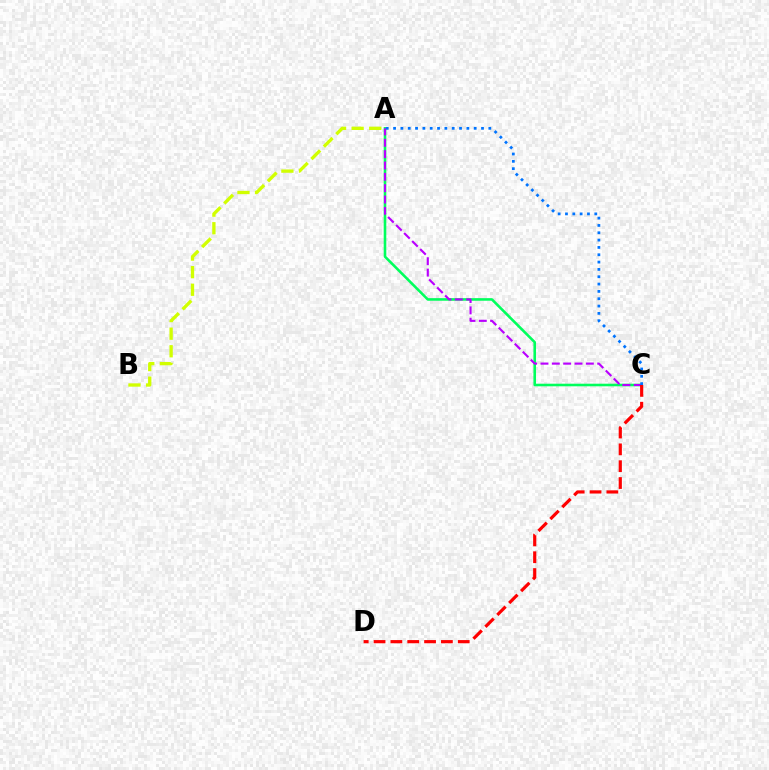{('A', 'C'): [{'color': '#00ff5c', 'line_style': 'solid', 'thickness': 1.87}, {'color': '#b900ff', 'line_style': 'dashed', 'thickness': 1.54}, {'color': '#0074ff', 'line_style': 'dotted', 'thickness': 1.99}], ('A', 'B'): [{'color': '#d1ff00', 'line_style': 'dashed', 'thickness': 2.39}], ('C', 'D'): [{'color': '#ff0000', 'line_style': 'dashed', 'thickness': 2.29}]}